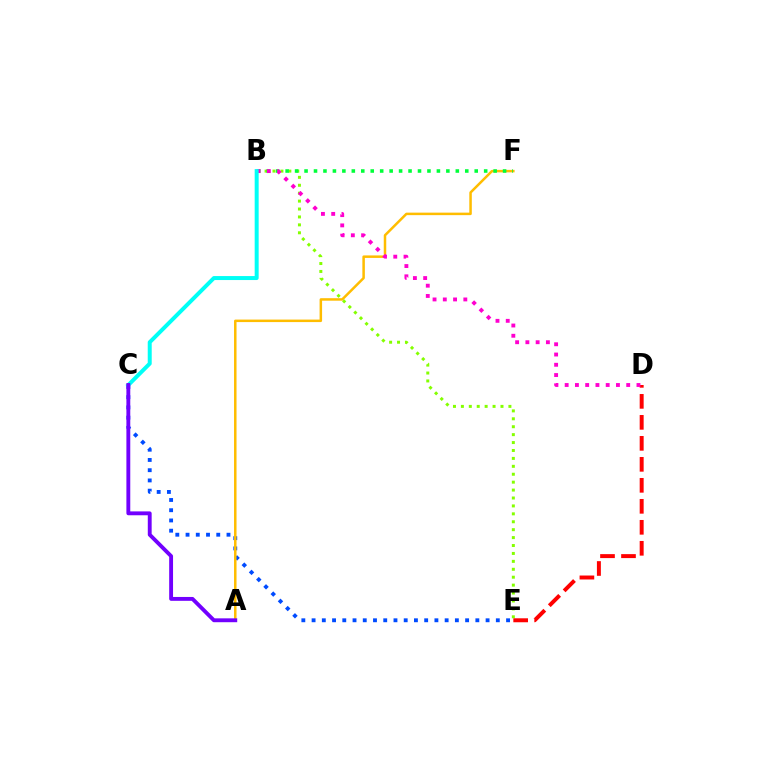{('C', 'E'): [{'color': '#004bff', 'line_style': 'dotted', 'thickness': 2.78}], ('A', 'F'): [{'color': '#ffbd00', 'line_style': 'solid', 'thickness': 1.8}], ('B', 'E'): [{'color': '#84ff00', 'line_style': 'dotted', 'thickness': 2.15}], ('D', 'E'): [{'color': '#ff0000', 'line_style': 'dashed', 'thickness': 2.85}], ('B', 'F'): [{'color': '#00ff39', 'line_style': 'dotted', 'thickness': 2.57}], ('B', 'D'): [{'color': '#ff00cf', 'line_style': 'dotted', 'thickness': 2.79}], ('B', 'C'): [{'color': '#00fff6', 'line_style': 'solid', 'thickness': 2.87}], ('A', 'C'): [{'color': '#7200ff', 'line_style': 'solid', 'thickness': 2.78}]}